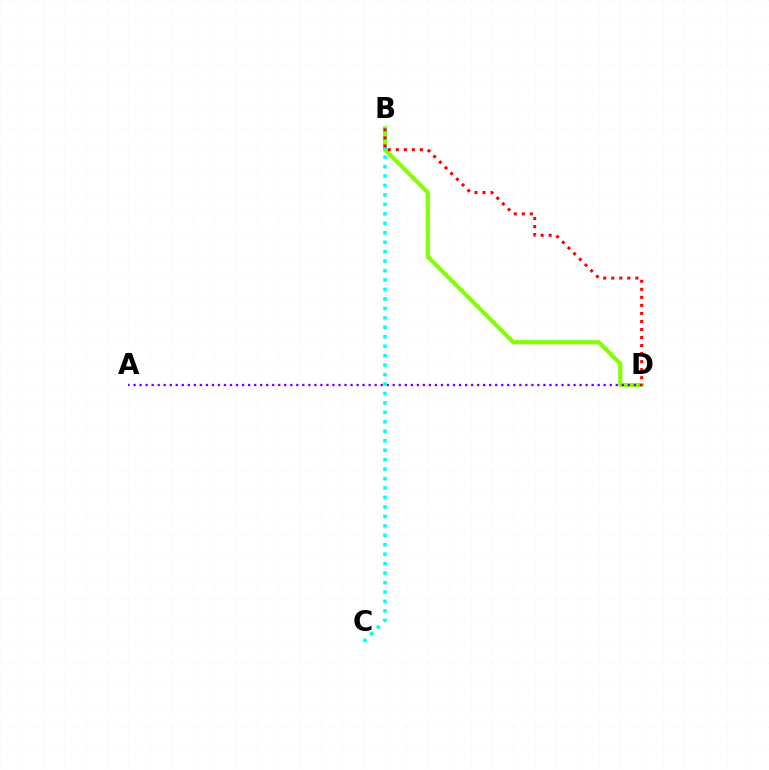{('B', 'D'): [{'color': '#84ff00', 'line_style': 'solid', 'thickness': 2.99}, {'color': '#ff0000', 'line_style': 'dotted', 'thickness': 2.18}], ('A', 'D'): [{'color': '#7200ff', 'line_style': 'dotted', 'thickness': 1.64}], ('B', 'C'): [{'color': '#00fff6', 'line_style': 'dotted', 'thickness': 2.57}]}